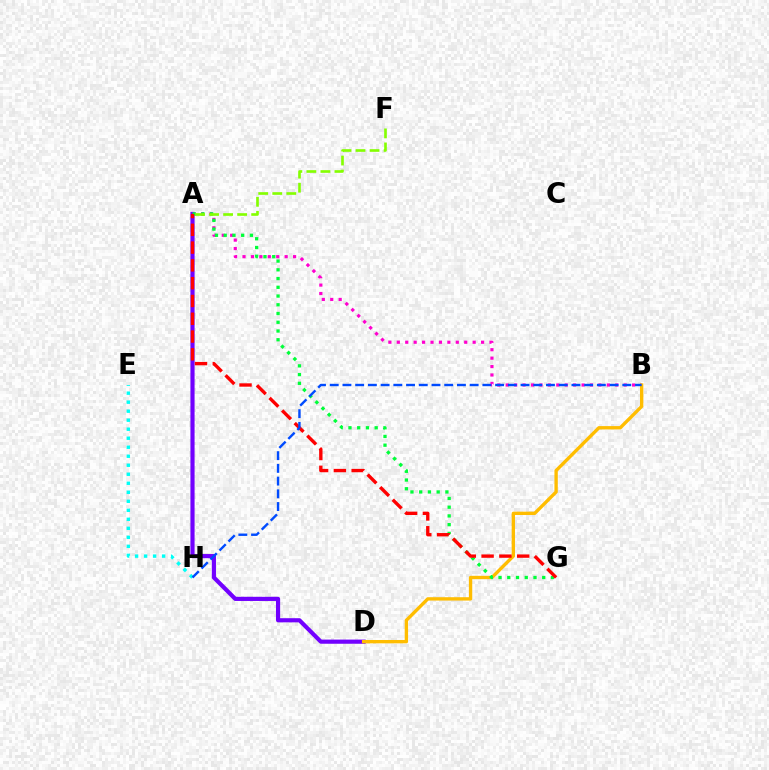{('E', 'H'): [{'color': '#00fff6', 'line_style': 'dotted', 'thickness': 2.45}], ('A', 'B'): [{'color': '#ff00cf', 'line_style': 'dotted', 'thickness': 2.29}], ('A', 'D'): [{'color': '#7200ff', 'line_style': 'solid', 'thickness': 2.99}], ('B', 'D'): [{'color': '#ffbd00', 'line_style': 'solid', 'thickness': 2.42}], ('A', 'G'): [{'color': '#00ff39', 'line_style': 'dotted', 'thickness': 2.37}, {'color': '#ff0000', 'line_style': 'dashed', 'thickness': 2.42}], ('A', 'F'): [{'color': '#84ff00', 'line_style': 'dashed', 'thickness': 1.91}], ('B', 'H'): [{'color': '#004bff', 'line_style': 'dashed', 'thickness': 1.73}]}